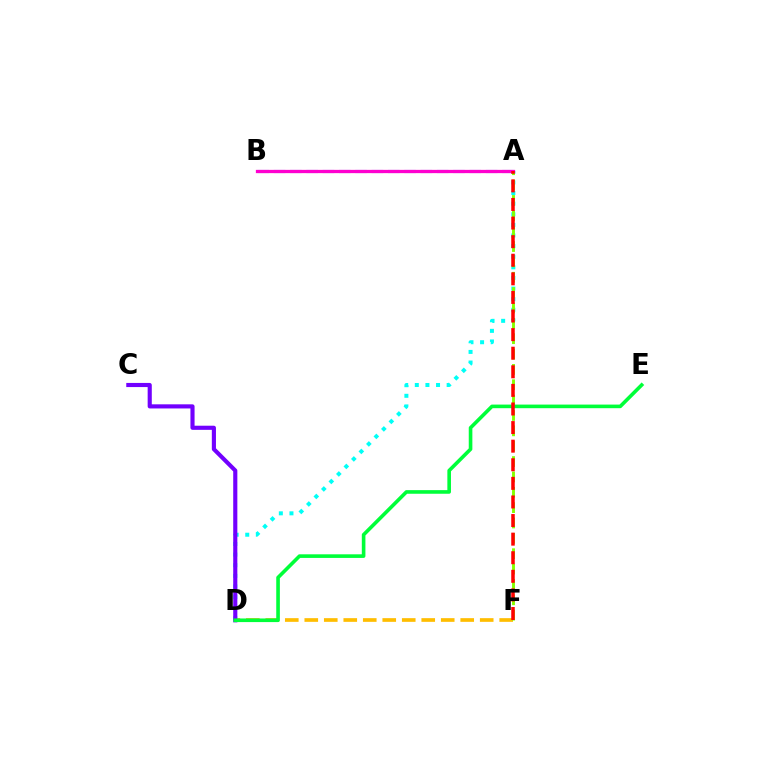{('D', 'F'): [{'color': '#ffbd00', 'line_style': 'dashed', 'thickness': 2.65}], ('A', 'B'): [{'color': '#004bff', 'line_style': 'dashed', 'thickness': 2.22}, {'color': '#ff00cf', 'line_style': 'solid', 'thickness': 2.35}], ('A', 'D'): [{'color': '#00fff6', 'line_style': 'dotted', 'thickness': 2.88}], ('C', 'D'): [{'color': '#7200ff', 'line_style': 'solid', 'thickness': 2.97}], ('A', 'F'): [{'color': '#84ff00', 'line_style': 'dashed', 'thickness': 2.09}, {'color': '#ff0000', 'line_style': 'dashed', 'thickness': 2.53}], ('D', 'E'): [{'color': '#00ff39', 'line_style': 'solid', 'thickness': 2.6}]}